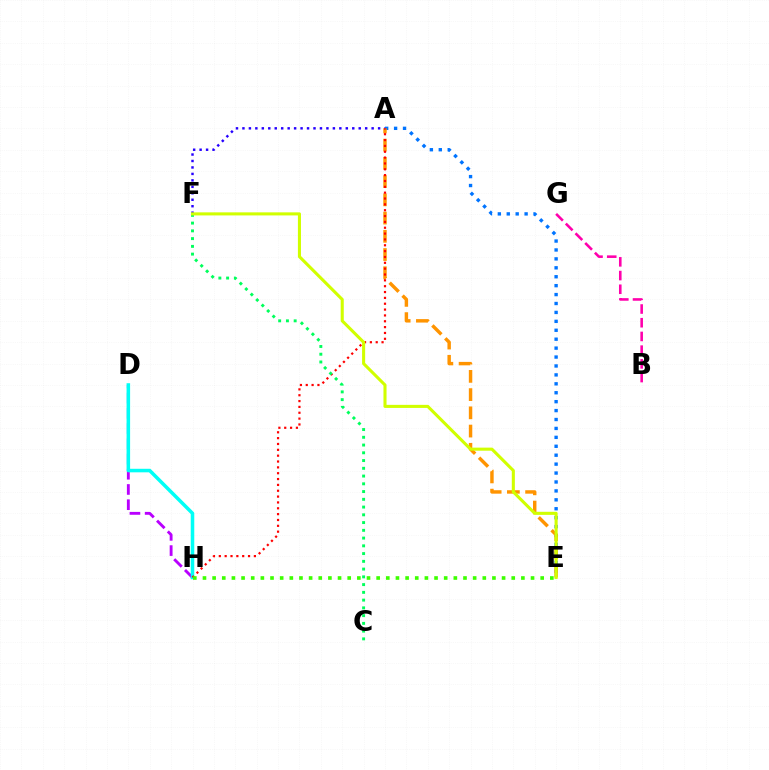{('A', 'E'): [{'color': '#0074ff', 'line_style': 'dotted', 'thickness': 2.42}, {'color': '#ff9400', 'line_style': 'dashed', 'thickness': 2.48}], ('D', 'H'): [{'color': '#b900ff', 'line_style': 'dashed', 'thickness': 2.07}, {'color': '#00fff6', 'line_style': 'solid', 'thickness': 2.55}], ('A', 'F'): [{'color': '#2500ff', 'line_style': 'dotted', 'thickness': 1.76}], ('B', 'G'): [{'color': '#ff00ac', 'line_style': 'dashed', 'thickness': 1.86}], ('A', 'H'): [{'color': '#ff0000', 'line_style': 'dotted', 'thickness': 1.59}], ('E', 'H'): [{'color': '#3dff00', 'line_style': 'dotted', 'thickness': 2.62}], ('C', 'F'): [{'color': '#00ff5c', 'line_style': 'dotted', 'thickness': 2.11}], ('E', 'F'): [{'color': '#d1ff00', 'line_style': 'solid', 'thickness': 2.22}]}